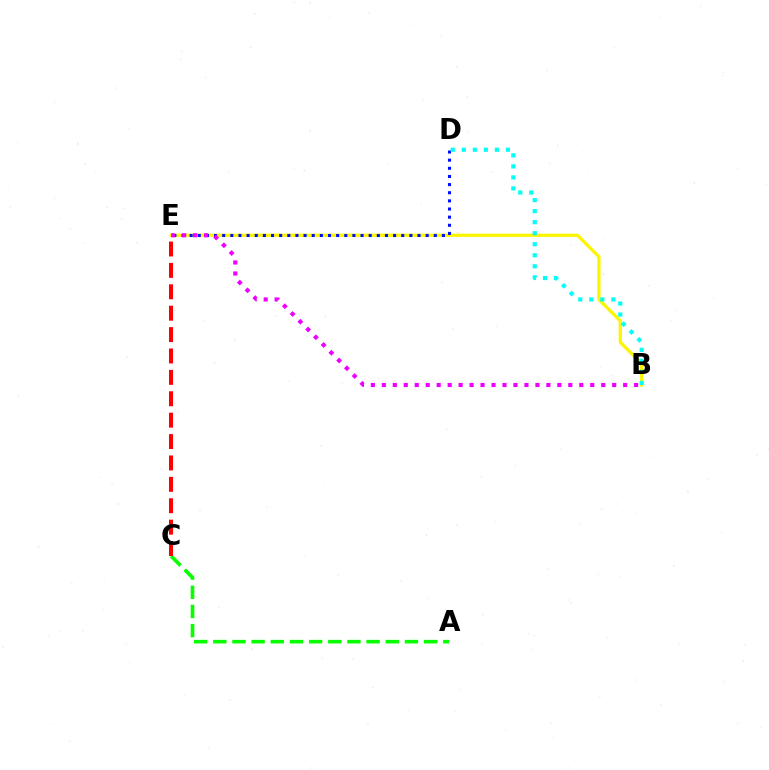{('A', 'C'): [{'color': '#08ff00', 'line_style': 'dashed', 'thickness': 2.6}], ('C', 'E'): [{'color': '#ff0000', 'line_style': 'dashed', 'thickness': 2.91}], ('B', 'E'): [{'color': '#fcf500', 'line_style': 'solid', 'thickness': 2.35}, {'color': '#ee00ff', 'line_style': 'dotted', 'thickness': 2.98}], ('D', 'E'): [{'color': '#0010ff', 'line_style': 'dotted', 'thickness': 2.21}], ('B', 'D'): [{'color': '#00fff6', 'line_style': 'dotted', 'thickness': 3.0}]}